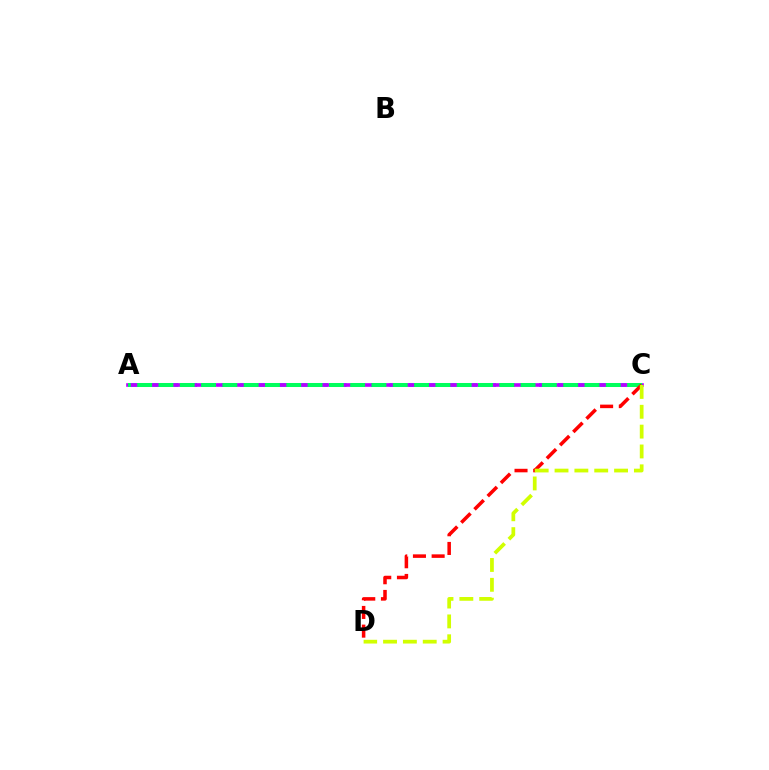{('A', 'C'): [{'color': '#0074ff', 'line_style': 'dashed', 'thickness': 2.54}, {'color': '#b900ff', 'line_style': 'solid', 'thickness': 2.62}, {'color': '#00ff5c', 'line_style': 'dashed', 'thickness': 2.89}], ('C', 'D'): [{'color': '#ff0000', 'line_style': 'dashed', 'thickness': 2.54}, {'color': '#d1ff00', 'line_style': 'dashed', 'thickness': 2.7}]}